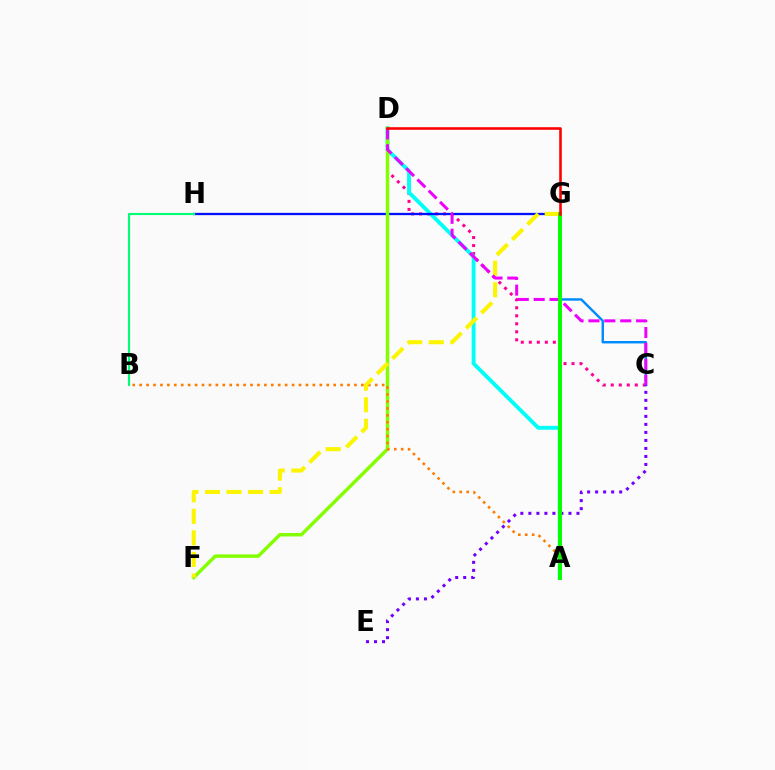{('C', 'D'): [{'color': '#ff0094', 'line_style': 'dotted', 'thickness': 2.18}, {'color': '#ee00ff', 'line_style': 'dashed', 'thickness': 2.16}], ('A', 'D'): [{'color': '#00fff6', 'line_style': 'solid', 'thickness': 2.78}], ('G', 'H'): [{'color': '#0010ff', 'line_style': 'solid', 'thickness': 1.65}], ('C', 'G'): [{'color': '#008cff', 'line_style': 'solid', 'thickness': 1.77}], ('B', 'H'): [{'color': '#00ff74', 'line_style': 'solid', 'thickness': 1.53}], ('D', 'F'): [{'color': '#84ff00', 'line_style': 'solid', 'thickness': 2.49}], ('A', 'B'): [{'color': '#ff7c00', 'line_style': 'dotted', 'thickness': 1.88}], ('C', 'E'): [{'color': '#7200ff', 'line_style': 'dotted', 'thickness': 2.18}], ('F', 'G'): [{'color': '#fcf500', 'line_style': 'dashed', 'thickness': 2.93}], ('A', 'G'): [{'color': '#08ff00', 'line_style': 'solid', 'thickness': 2.88}], ('D', 'G'): [{'color': '#ff0000', 'line_style': 'solid', 'thickness': 1.86}]}